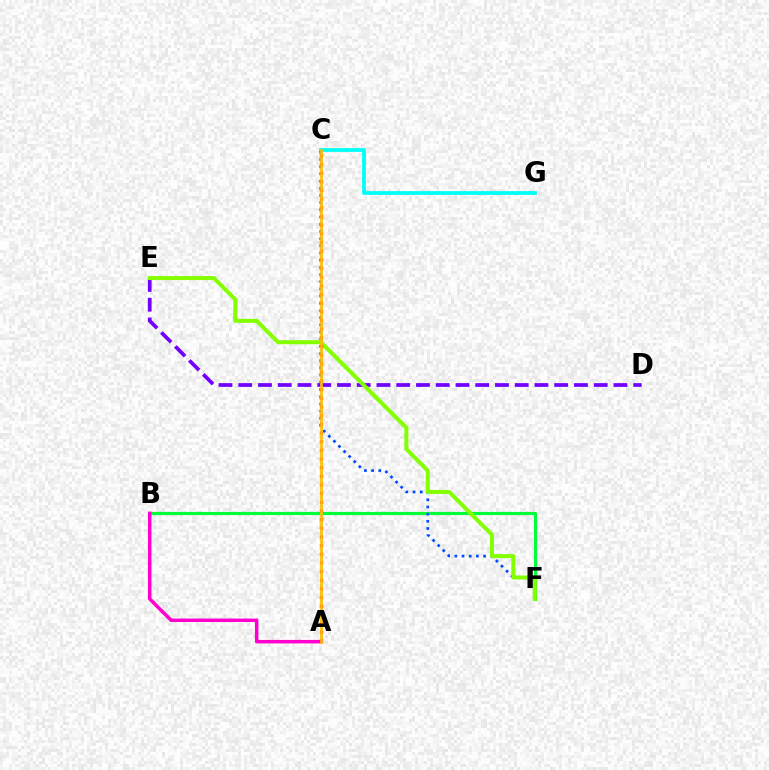{('B', 'F'): [{'color': '#00ff39', 'line_style': 'solid', 'thickness': 2.26}], ('C', 'G'): [{'color': '#00fff6', 'line_style': 'solid', 'thickness': 2.72}], ('D', 'E'): [{'color': '#7200ff', 'line_style': 'dashed', 'thickness': 2.68}], ('C', 'F'): [{'color': '#004bff', 'line_style': 'dotted', 'thickness': 1.95}], ('E', 'F'): [{'color': '#84ff00', 'line_style': 'solid', 'thickness': 2.88}], ('A', 'C'): [{'color': '#ff0000', 'line_style': 'dotted', 'thickness': 2.35}, {'color': '#ffbd00', 'line_style': 'solid', 'thickness': 1.93}], ('A', 'B'): [{'color': '#ff00cf', 'line_style': 'solid', 'thickness': 2.51}]}